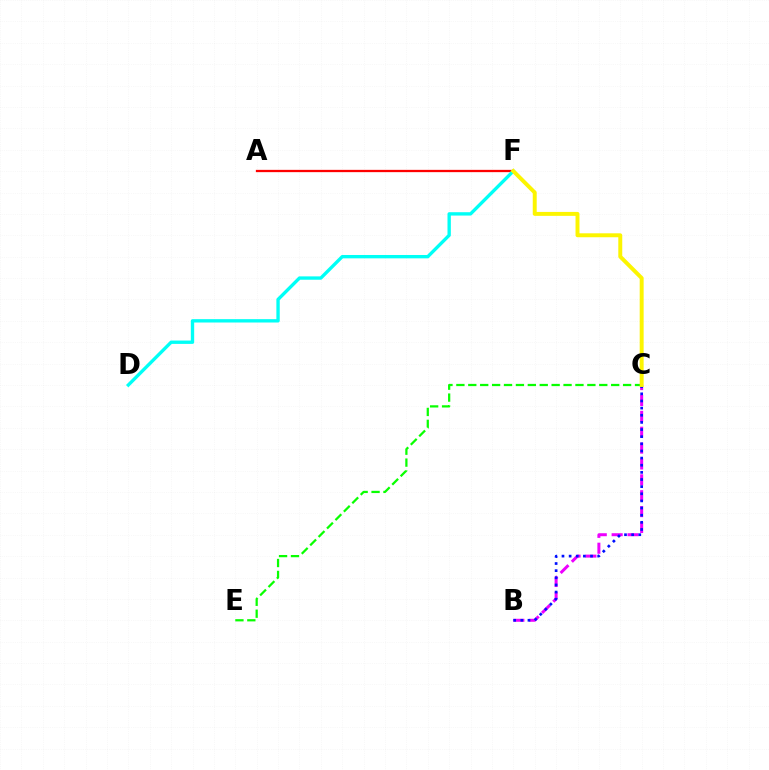{('A', 'F'): [{'color': '#ff0000', 'line_style': 'solid', 'thickness': 1.65}], ('D', 'F'): [{'color': '#00fff6', 'line_style': 'solid', 'thickness': 2.41}], ('B', 'C'): [{'color': '#ee00ff', 'line_style': 'dashed', 'thickness': 2.16}, {'color': '#0010ff', 'line_style': 'dotted', 'thickness': 1.94}], ('C', 'E'): [{'color': '#08ff00', 'line_style': 'dashed', 'thickness': 1.62}], ('C', 'F'): [{'color': '#fcf500', 'line_style': 'solid', 'thickness': 2.84}]}